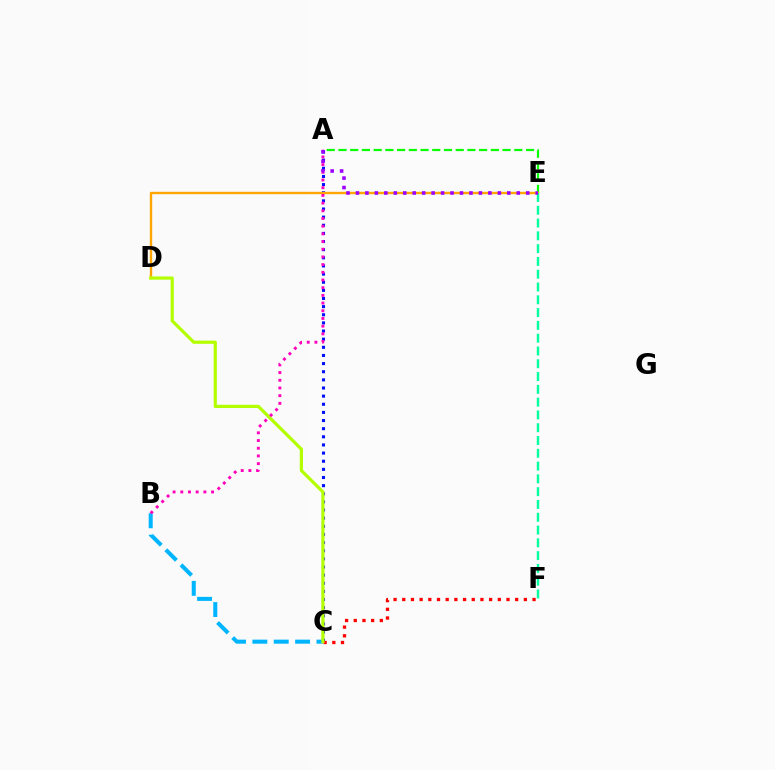{('A', 'C'): [{'color': '#0010ff', 'line_style': 'dotted', 'thickness': 2.21}], ('B', 'C'): [{'color': '#00b5ff', 'line_style': 'dashed', 'thickness': 2.9}], ('A', 'E'): [{'color': '#08ff00', 'line_style': 'dashed', 'thickness': 1.59}, {'color': '#9b00ff', 'line_style': 'dotted', 'thickness': 2.57}], ('C', 'F'): [{'color': '#ff0000', 'line_style': 'dotted', 'thickness': 2.36}], ('D', 'E'): [{'color': '#ffa500', 'line_style': 'solid', 'thickness': 1.7}], ('C', 'D'): [{'color': '#b3ff00', 'line_style': 'solid', 'thickness': 2.3}], ('A', 'B'): [{'color': '#ff00bd', 'line_style': 'dotted', 'thickness': 2.09}], ('E', 'F'): [{'color': '#00ff9d', 'line_style': 'dashed', 'thickness': 1.74}]}